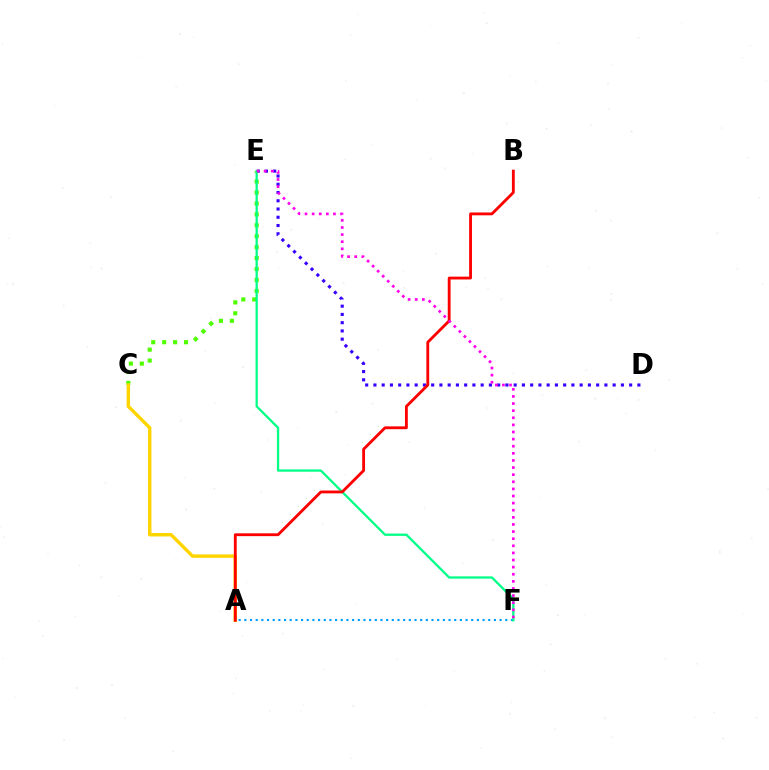{('C', 'E'): [{'color': '#4fff00', 'line_style': 'dotted', 'thickness': 2.97}], ('D', 'E'): [{'color': '#3700ff', 'line_style': 'dotted', 'thickness': 2.24}], ('A', 'F'): [{'color': '#009eff', 'line_style': 'dotted', 'thickness': 1.54}], ('A', 'C'): [{'color': '#ffd500', 'line_style': 'solid', 'thickness': 2.47}], ('E', 'F'): [{'color': '#00ff86', 'line_style': 'solid', 'thickness': 1.64}, {'color': '#ff00ed', 'line_style': 'dotted', 'thickness': 1.93}], ('A', 'B'): [{'color': '#ff0000', 'line_style': 'solid', 'thickness': 2.04}]}